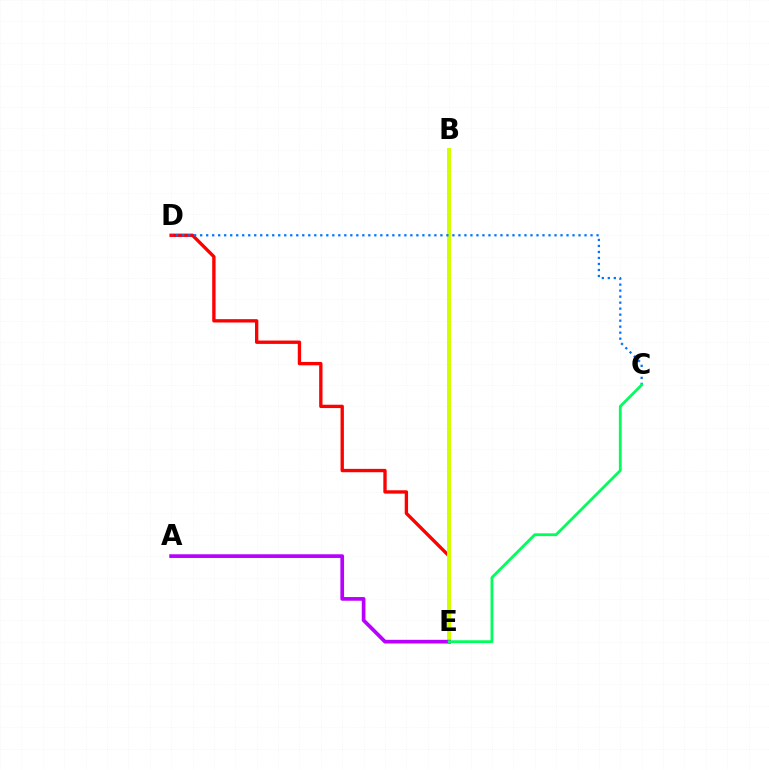{('D', 'E'): [{'color': '#ff0000', 'line_style': 'solid', 'thickness': 2.41}], ('B', 'E'): [{'color': '#d1ff00', 'line_style': 'solid', 'thickness': 2.88}], ('A', 'E'): [{'color': '#b900ff', 'line_style': 'solid', 'thickness': 2.66}], ('C', 'D'): [{'color': '#0074ff', 'line_style': 'dotted', 'thickness': 1.63}], ('C', 'E'): [{'color': '#00ff5c', 'line_style': 'solid', 'thickness': 2.02}]}